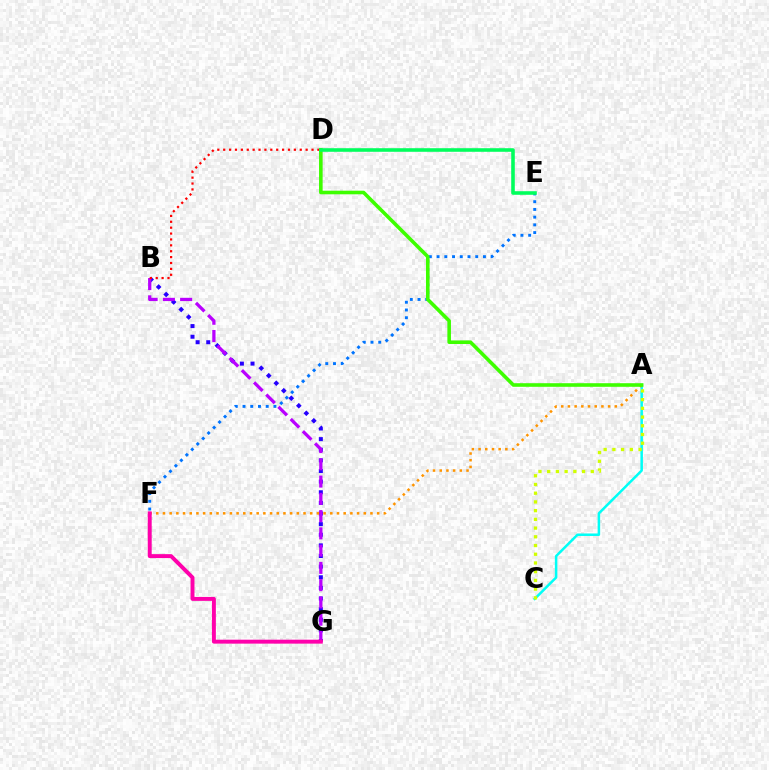{('B', 'G'): [{'color': '#2500ff', 'line_style': 'dotted', 'thickness': 2.89}, {'color': '#b900ff', 'line_style': 'dashed', 'thickness': 2.34}], ('A', 'C'): [{'color': '#00fff6', 'line_style': 'solid', 'thickness': 1.81}, {'color': '#d1ff00', 'line_style': 'dotted', 'thickness': 2.37}], ('B', 'D'): [{'color': '#ff0000', 'line_style': 'dotted', 'thickness': 1.6}], ('A', 'F'): [{'color': '#ff9400', 'line_style': 'dotted', 'thickness': 1.82}], ('F', 'G'): [{'color': '#ff00ac', 'line_style': 'solid', 'thickness': 2.84}], ('E', 'F'): [{'color': '#0074ff', 'line_style': 'dotted', 'thickness': 2.1}], ('A', 'D'): [{'color': '#3dff00', 'line_style': 'solid', 'thickness': 2.59}], ('D', 'E'): [{'color': '#00ff5c', 'line_style': 'solid', 'thickness': 2.57}]}